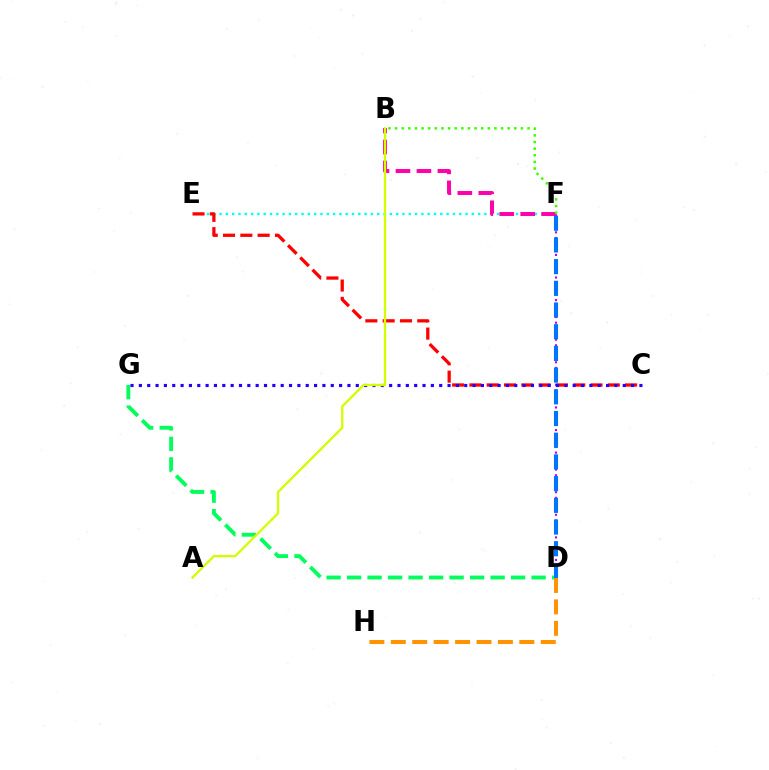{('E', 'F'): [{'color': '#00fff6', 'line_style': 'dotted', 'thickness': 1.71}], ('C', 'E'): [{'color': '#ff0000', 'line_style': 'dashed', 'thickness': 2.35}], ('D', 'G'): [{'color': '#00ff5c', 'line_style': 'dashed', 'thickness': 2.78}], ('D', 'F'): [{'color': '#b900ff', 'line_style': 'dotted', 'thickness': 1.53}, {'color': '#0074ff', 'line_style': 'dashed', 'thickness': 2.95}], ('B', 'F'): [{'color': '#ff00ac', 'line_style': 'dashed', 'thickness': 2.85}, {'color': '#3dff00', 'line_style': 'dotted', 'thickness': 1.8}], ('C', 'G'): [{'color': '#2500ff', 'line_style': 'dotted', 'thickness': 2.27}], ('D', 'H'): [{'color': '#ff9400', 'line_style': 'dashed', 'thickness': 2.91}], ('A', 'B'): [{'color': '#d1ff00', 'line_style': 'solid', 'thickness': 1.66}]}